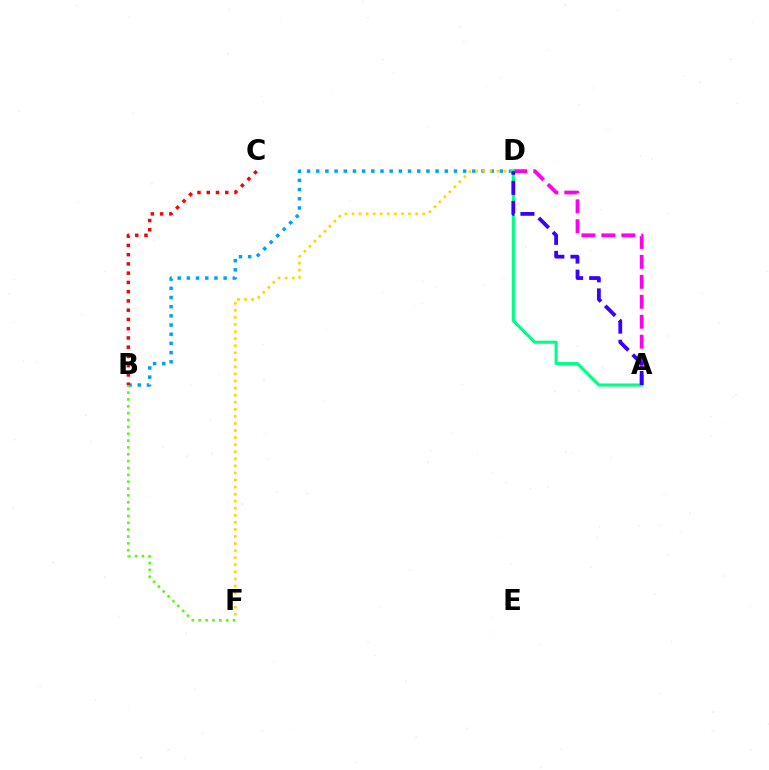{('B', 'D'): [{'color': '#009eff', 'line_style': 'dotted', 'thickness': 2.49}], ('B', 'C'): [{'color': '#ff0000', 'line_style': 'dotted', 'thickness': 2.51}], ('D', 'F'): [{'color': '#ffd500', 'line_style': 'dotted', 'thickness': 1.92}], ('A', 'D'): [{'color': '#ff00ed', 'line_style': 'dashed', 'thickness': 2.71}, {'color': '#00ff86', 'line_style': 'solid', 'thickness': 2.24}, {'color': '#3700ff', 'line_style': 'dashed', 'thickness': 2.73}], ('B', 'F'): [{'color': '#4fff00', 'line_style': 'dotted', 'thickness': 1.86}]}